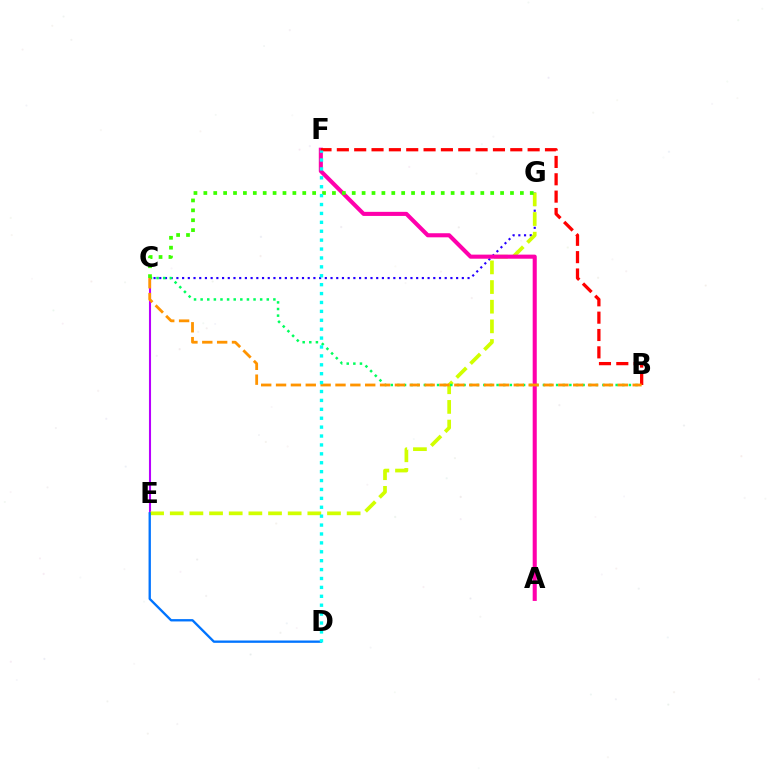{('C', 'E'): [{'color': '#b900ff', 'line_style': 'solid', 'thickness': 1.5}], ('C', 'G'): [{'color': '#2500ff', 'line_style': 'dotted', 'thickness': 1.55}, {'color': '#3dff00', 'line_style': 'dotted', 'thickness': 2.69}], ('E', 'G'): [{'color': '#d1ff00', 'line_style': 'dashed', 'thickness': 2.67}], ('B', 'C'): [{'color': '#00ff5c', 'line_style': 'dotted', 'thickness': 1.8}, {'color': '#ff9400', 'line_style': 'dashed', 'thickness': 2.02}], ('A', 'F'): [{'color': '#ff00ac', 'line_style': 'solid', 'thickness': 2.94}], ('B', 'F'): [{'color': '#ff0000', 'line_style': 'dashed', 'thickness': 2.36}], ('D', 'E'): [{'color': '#0074ff', 'line_style': 'solid', 'thickness': 1.68}], ('D', 'F'): [{'color': '#00fff6', 'line_style': 'dotted', 'thickness': 2.42}]}